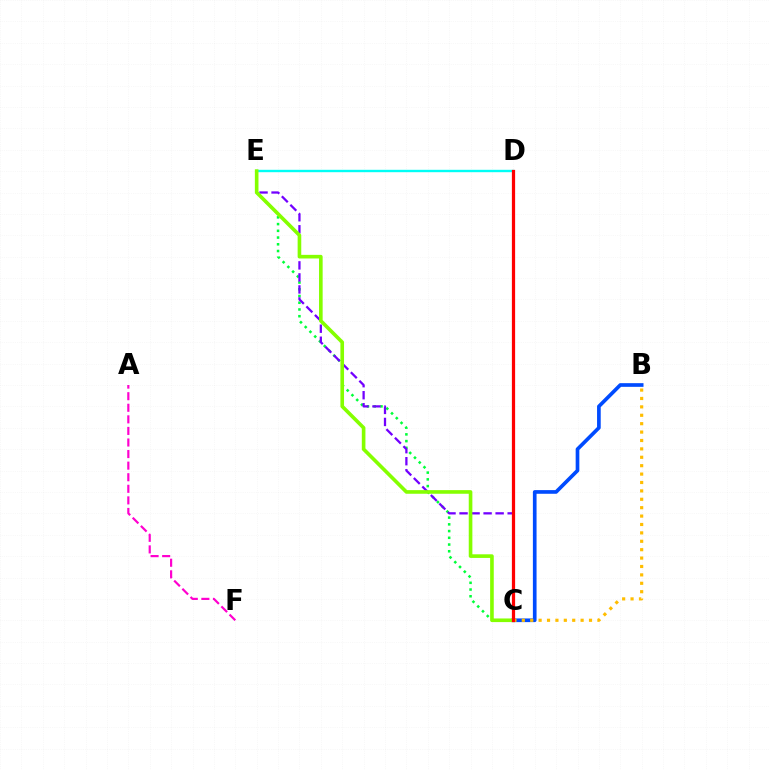{('D', 'E'): [{'color': '#00fff6', 'line_style': 'solid', 'thickness': 1.72}], ('B', 'C'): [{'color': '#004bff', 'line_style': 'solid', 'thickness': 2.64}, {'color': '#ffbd00', 'line_style': 'dotted', 'thickness': 2.28}], ('C', 'E'): [{'color': '#00ff39', 'line_style': 'dotted', 'thickness': 1.83}, {'color': '#7200ff', 'line_style': 'dashed', 'thickness': 1.63}, {'color': '#84ff00', 'line_style': 'solid', 'thickness': 2.61}], ('A', 'F'): [{'color': '#ff00cf', 'line_style': 'dashed', 'thickness': 1.57}], ('C', 'D'): [{'color': '#ff0000', 'line_style': 'solid', 'thickness': 2.33}]}